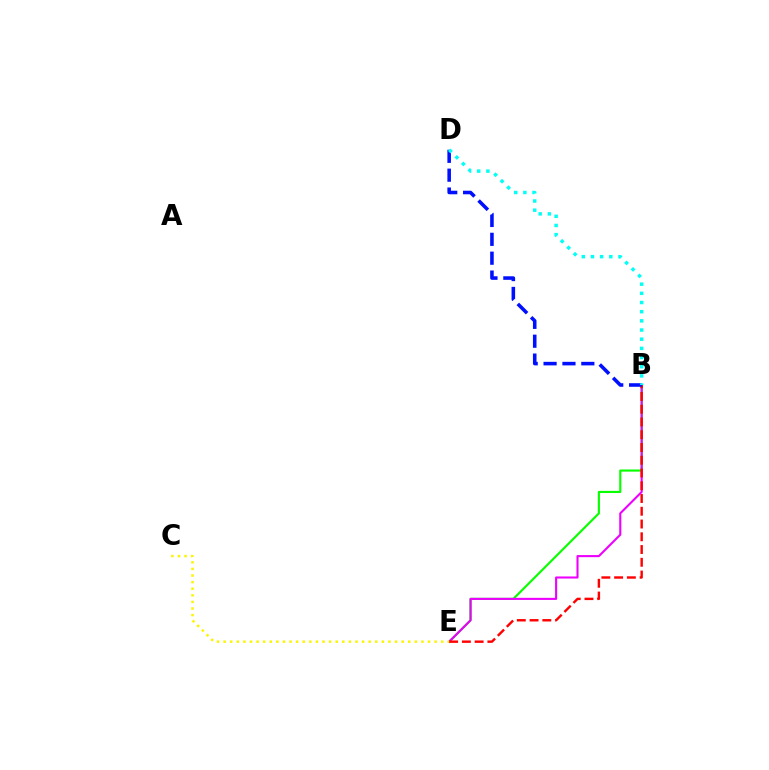{('B', 'E'): [{'color': '#08ff00', 'line_style': 'solid', 'thickness': 1.54}, {'color': '#ee00ff', 'line_style': 'solid', 'thickness': 1.51}, {'color': '#ff0000', 'line_style': 'dashed', 'thickness': 1.73}], ('B', 'D'): [{'color': '#0010ff', 'line_style': 'dashed', 'thickness': 2.56}, {'color': '#00fff6', 'line_style': 'dotted', 'thickness': 2.49}], ('C', 'E'): [{'color': '#fcf500', 'line_style': 'dotted', 'thickness': 1.79}]}